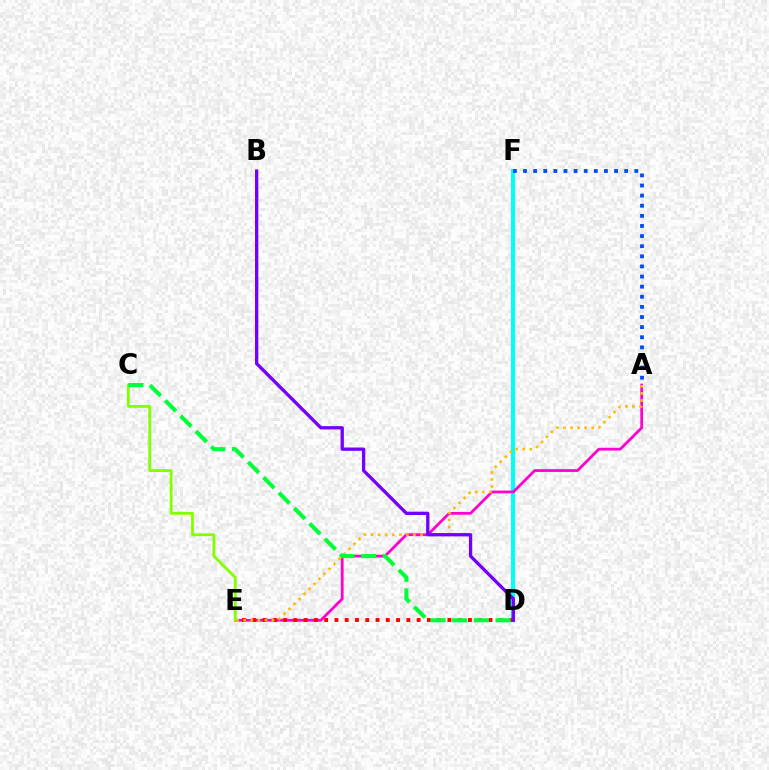{('D', 'F'): [{'color': '#00fff6', 'line_style': 'solid', 'thickness': 2.96}], ('A', 'E'): [{'color': '#ff00cf', 'line_style': 'solid', 'thickness': 1.99}, {'color': '#ffbd00', 'line_style': 'dotted', 'thickness': 1.92}], ('D', 'E'): [{'color': '#ff0000', 'line_style': 'dotted', 'thickness': 2.79}], ('A', 'F'): [{'color': '#004bff', 'line_style': 'dotted', 'thickness': 2.75}], ('B', 'D'): [{'color': '#7200ff', 'line_style': 'solid', 'thickness': 2.38}], ('C', 'E'): [{'color': '#84ff00', 'line_style': 'solid', 'thickness': 2.03}], ('C', 'D'): [{'color': '#00ff39', 'line_style': 'dashed', 'thickness': 2.95}]}